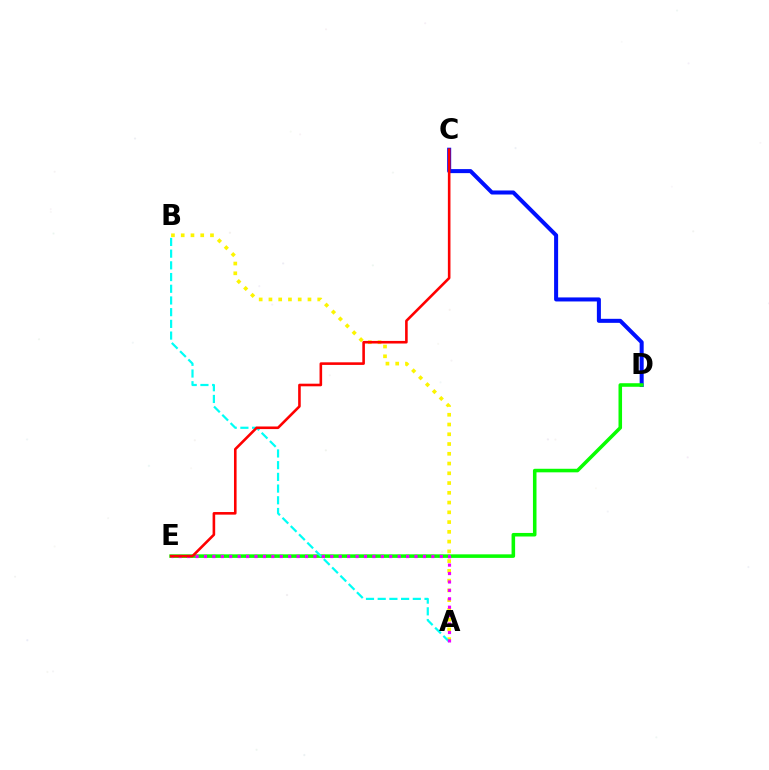{('C', 'D'): [{'color': '#0010ff', 'line_style': 'solid', 'thickness': 2.9}], ('A', 'B'): [{'color': '#fcf500', 'line_style': 'dotted', 'thickness': 2.65}, {'color': '#00fff6', 'line_style': 'dashed', 'thickness': 1.59}], ('D', 'E'): [{'color': '#08ff00', 'line_style': 'solid', 'thickness': 2.56}], ('A', 'E'): [{'color': '#ee00ff', 'line_style': 'dotted', 'thickness': 2.29}], ('C', 'E'): [{'color': '#ff0000', 'line_style': 'solid', 'thickness': 1.87}]}